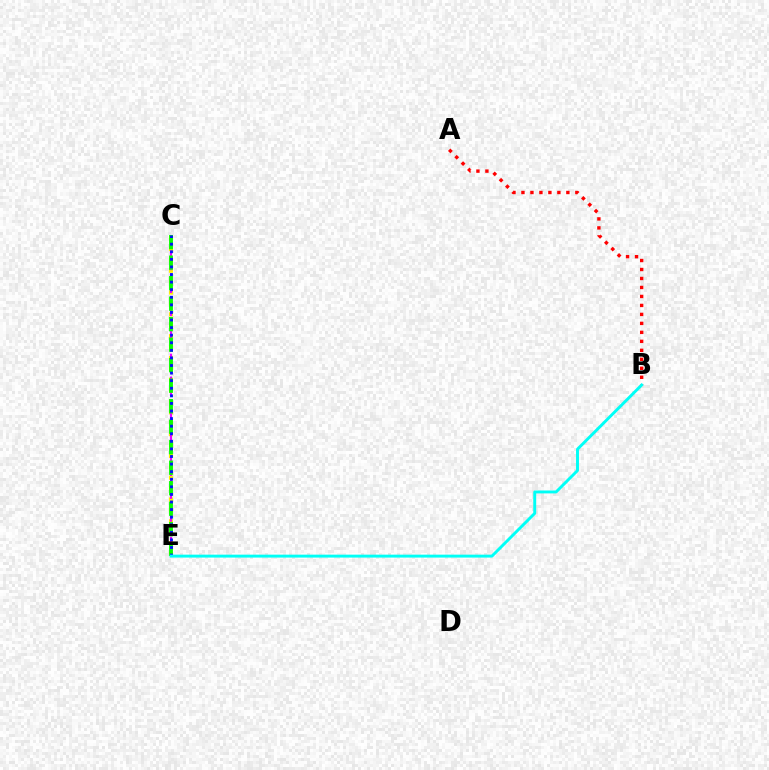{('C', 'E'): [{'color': '#fcf500', 'line_style': 'dotted', 'thickness': 2.96}, {'color': '#ee00ff', 'line_style': 'dashed', 'thickness': 1.55}, {'color': '#08ff00', 'line_style': 'dashed', 'thickness': 2.79}, {'color': '#0010ff', 'line_style': 'dotted', 'thickness': 2.06}], ('A', 'B'): [{'color': '#ff0000', 'line_style': 'dotted', 'thickness': 2.44}], ('B', 'E'): [{'color': '#00fff6', 'line_style': 'solid', 'thickness': 2.1}]}